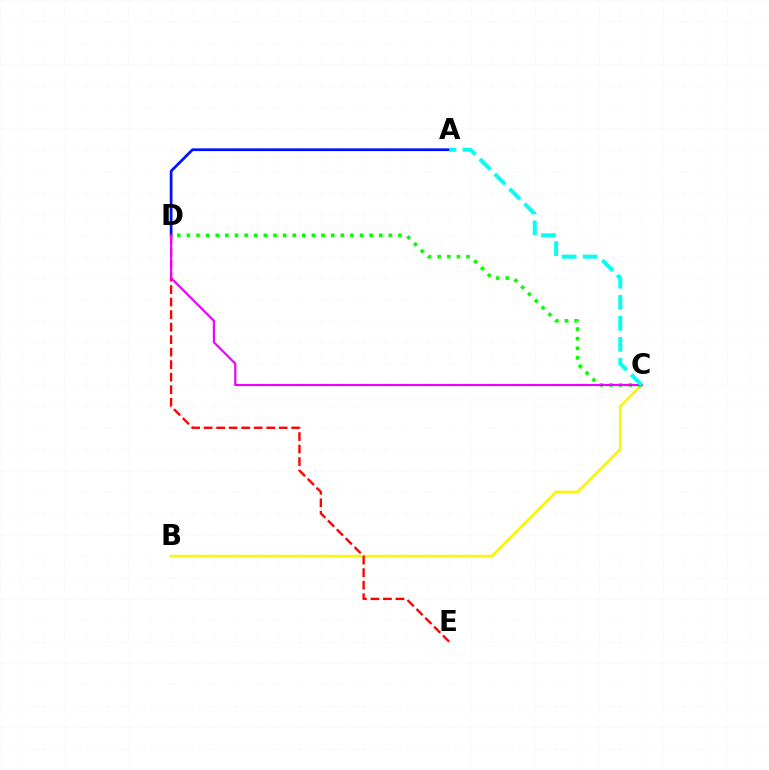{('B', 'C'): [{'color': '#fcf500', 'line_style': 'solid', 'thickness': 1.85}], ('A', 'D'): [{'color': '#0010ff', 'line_style': 'solid', 'thickness': 1.97}], ('C', 'D'): [{'color': '#08ff00', 'line_style': 'dotted', 'thickness': 2.61}, {'color': '#ee00ff', 'line_style': 'solid', 'thickness': 1.56}], ('D', 'E'): [{'color': '#ff0000', 'line_style': 'dashed', 'thickness': 1.7}], ('A', 'C'): [{'color': '#00fff6', 'line_style': 'dashed', 'thickness': 2.86}]}